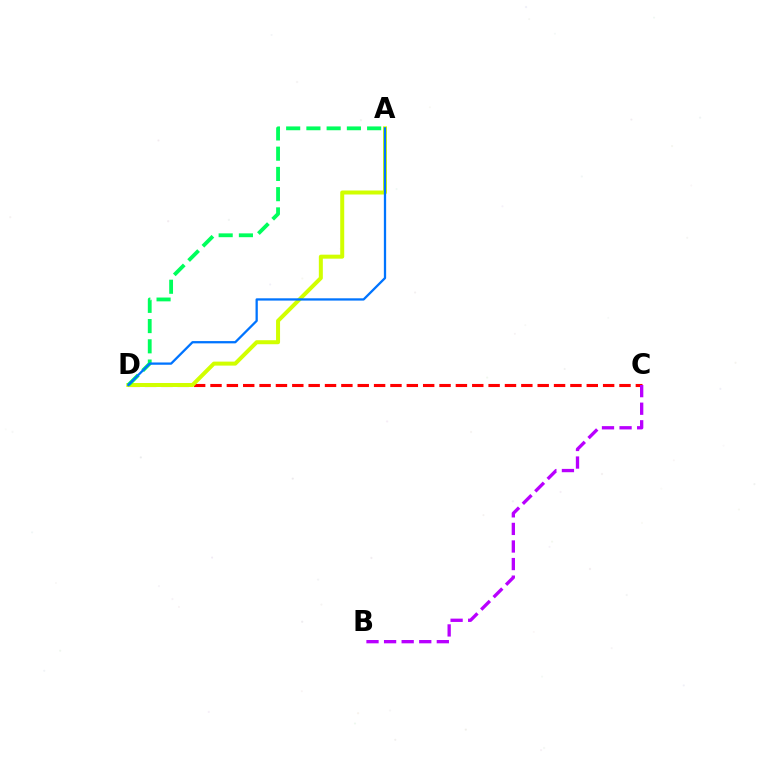{('C', 'D'): [{'color': '#ff0000', 'line_style': 'dashed', 'thickness': 2.22}], ('A', 'D'): [{'color': '#d1ff00', 'line_style': 'solid', 'thickness': 2.88}, {'color': '#00ff5c', 'line_style': 'dashed', 'thickness': 2.75}, {'color': '#0074ff', 'line_style': 'solid', 'thickness': 1.64}], ('B', 'C'): [{'color': '#b900ff', 'line_style': 'dashed', 'thickness': 2.39}]}